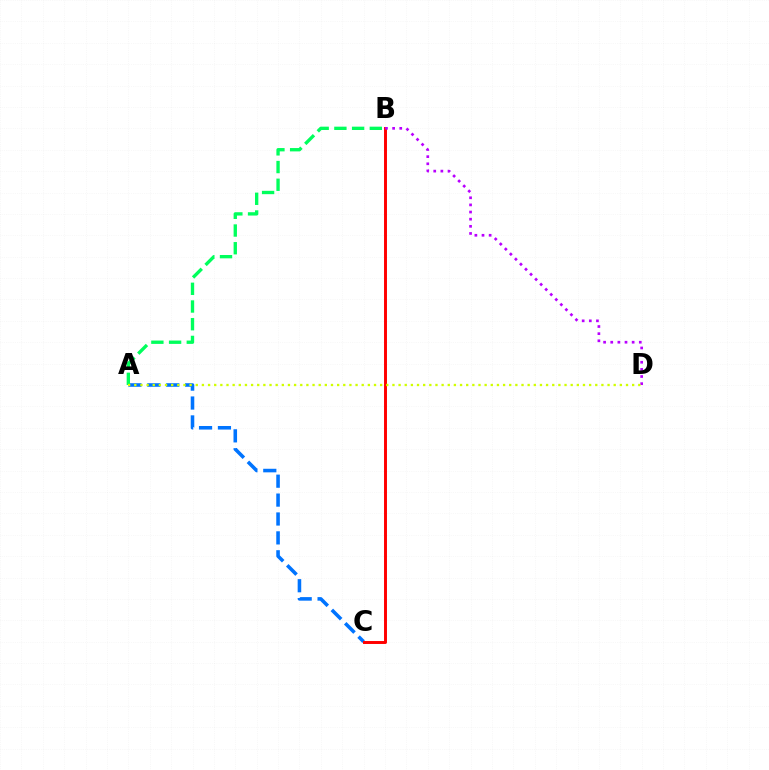{('A', 'C'): [{'color': '#0074ff', 'line_style': 'dashed', 'thickness': 2.57}], ('B', 'C'): [{'color': '#ff0000', 'line_style': 'solid', 'thickness': 2.12}], ('B', 'D'): [{'color': '#b900ff', 'line_style': 'dotted', 'thickness': 1.94}], ('A', 'B'): [{'color': '#00ff5c', 'line_style': 'dashed', 'thickness': 2.41}], ('A', 'D'): [{'color': '#d1ff00', 'line_style': 'dotted', 'thickness': 1.67}]}